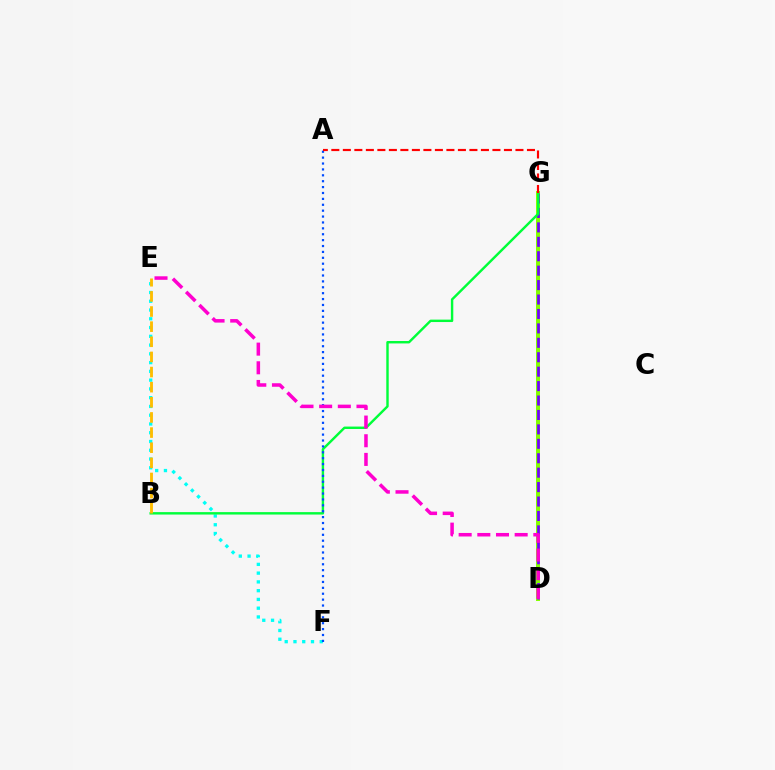{('D', 'G'): [{'color': '#84ff00', 'line_style': 'solid', 'thickness': 2.86}, {'color': '#7200ff', 'line_style': 'dashed', 'thickness': 1.96}], ('E', 'F'): [{'color': '#00fff6', 'line_style': 'dotted', 'thickness': 2.38}], ('B', 'G'): [{'color': '#00ff39', 'line_style': 'solid', 'thickness': 1.74}], ('A', 'F'): [{'color': '#004bff', 'line_style': 'dotted', 'thickness': 1.6}], ('D', 'E'): [{'color': '#ff00cf', 'line_style': 'dashed', 'thickness': 2.54}], ('B', 'E'): [{'color': '#ffbd00', 'line_style': 'dashed', 'thickness': 2.06}], ('A', 'G'): [{'color': '#ff0000', 'line_style': 'dashed', 'thickness': 1.56}]}